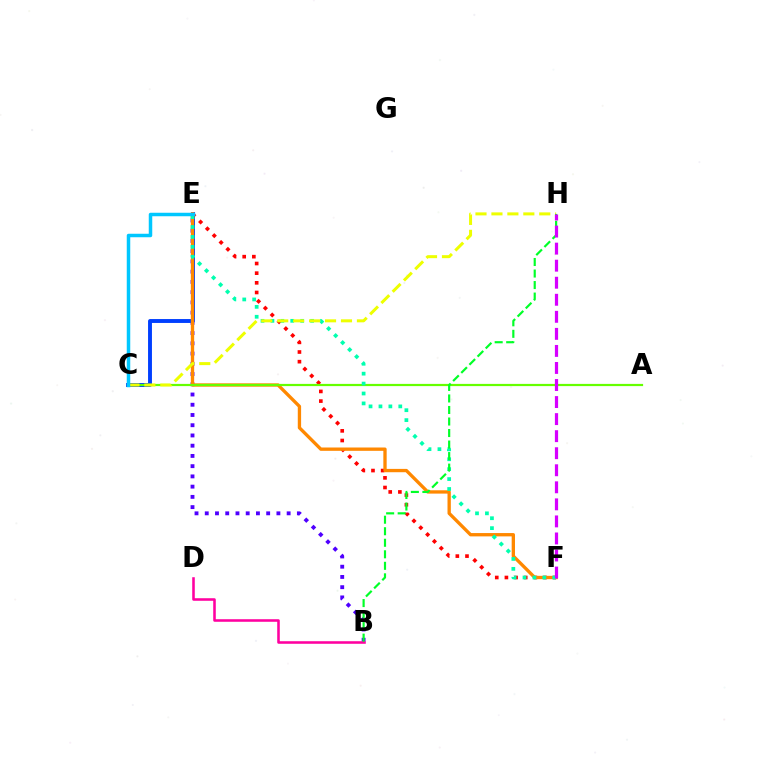{('B', 'E'): [{'color': '#4f00ff', 'line_style': 'dotted', 'thickness': 2.78}], ('C', 'E'): [{'color': '#003fff', 'line_style': 'solid', 'thickness': 2.81}, {'color': '#00c7ff', 'line_style': 'solid', 'thickness': 2.51}], ('E', 'F'): [{'color': '#ff0000', 'line_style': 'dotted', 'thickness': 2.62}, {'color': '#ff8800', 'line_style': 'solid', 'thickness': 2.39}, {'color': '#00ffaf', 'line_style': 'dotted', 'thickness': 2.69}], ('B', 'D'): [{'color': '#ff00a0', 'line_style': 'solid', 'thickness': 1.84}], ('A', 'C'): [{'color': '#66ff00', 'line_style': 'solid', 'thickness': 1.59}], ('C', 'H'): [{'color': '#eeff00', 'line_style': 'dashed', 'thickness': 2.17}], ('B', 'H'): [{'color': '#00ff27', 'line_style': 'dashed', 'thickness': 1.57}], ('F', 'H'): [{'color': '#d600ff', 'line_style': 'dashed', 'thickness': 2.32}]}